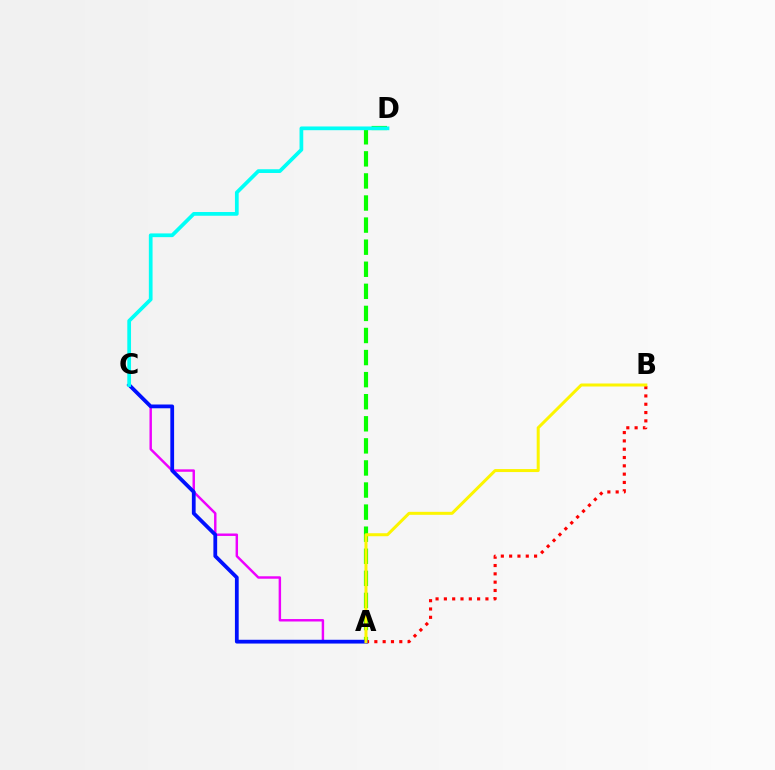{('A', 'C'): [{'color': '#ee00ff', 'line_style': 'solid', 'thickness': 1.76}, {'color': '#0010ff', 'line_style': 'solid', 'thickness': 2.71}], ('A', 'D'): [{'color': '#08ff00', 'line_style': 'dashed', 'thickness': 3.0}], ('A', 'B'): [{'color': '#ff0000', 'line_style': 'dotted', 'thickness': 2.26}, {'color': '#fcf500', 'line_style': 'solid', 'thickness': 2.17}], ('C', 'D'): [{'color': '#00fff6', 'line_style': 'solid', 'thickness': 2.69}]}